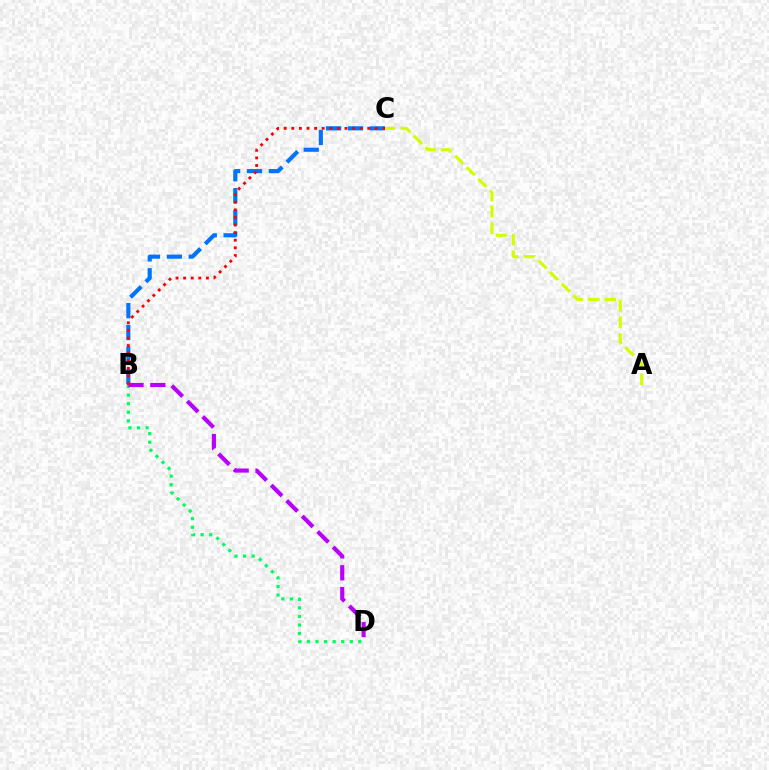{('B', 'D'): [{'color': '#00ff5c', 'line_style': 'dotted', 'thickness': 2.32}, {'color': '#b900ff', 'line_style': 'dashed', 'thickness': 2.97}], ('B', 'C'): [{'color': '#0074ff', 'line_style': 'dashed', 'thickness': 2.97}, {'color': '#ff0000', 'line_style': 'dotted', 'thickness': 2.06}], ('A', 'C'): [{'color': '#d1ff00', 'line_style': 'dashed', 'thickness': 2.23}]}